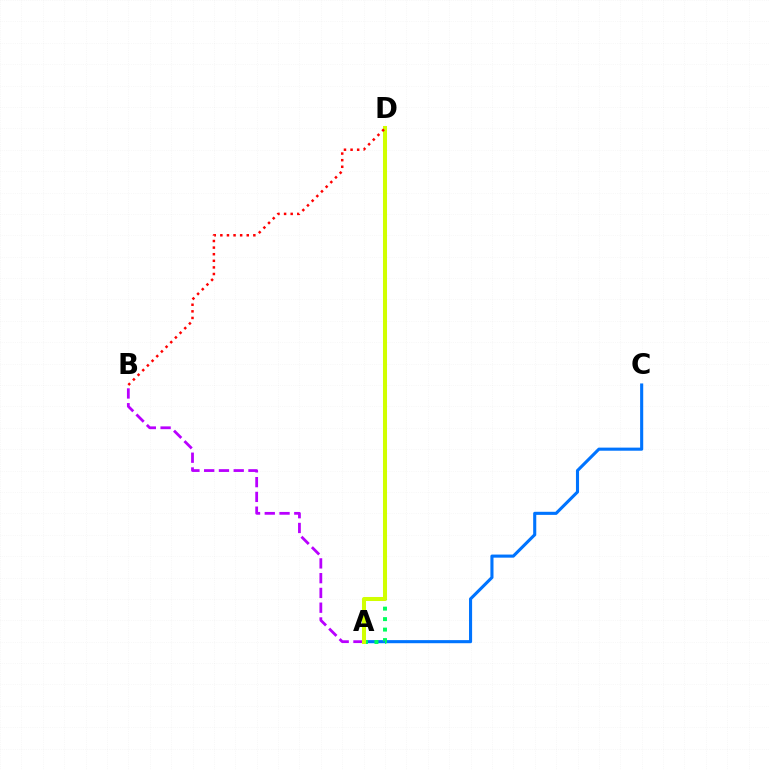{('A', 'B'): [{'color': '#b900ff', 'line_style': 'dashed', 'thickness': 2.01}], ('A', 'C'): [{'color': '#0074ff', 'line_style': 'solid', 'thickness': 2.23}], ('A', 'D'): [{'color': '#00ff5c', 'line_style': 'dotted', 'thickness': 2.85}, {'color': '#d1ff00', 'line_style': 'solid', 'thickness': 2.91}], ('B', 'D'): [{'color': '#ff0000', 'line_style': 'dotted', 'thickness': 1.79}]}